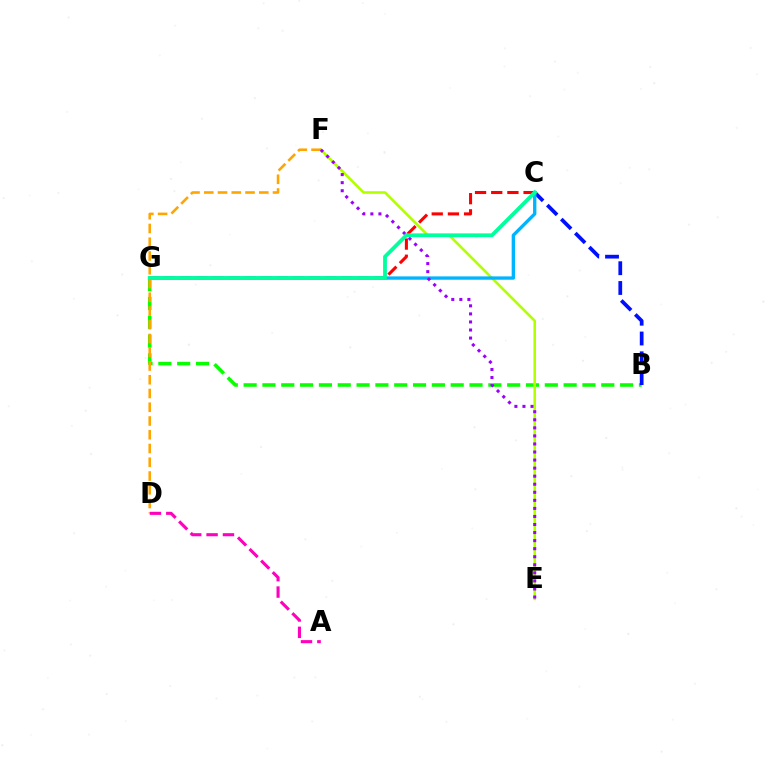{('B', 'G'): [{'color': '#08ff00', 'line_style': 'dashed', 'thickness': 2.56}], ('E', 'F'): [{'color': '#b3ff00', 'line_style': 'solid', 'thickness': 1.87}, {'color': '#9b00ff', 'line_style': 'dotted', 'thickness': 2.19}], ('B', 'C'): [{'color': '#0010ff', 'line_style': 'dashed', 'thickness': 2.69}], ('C', 'G'): [{'color': '#ff0000', 'line_style': 'dashed', 'thickness': 2.2}, {'color': '#00b5ff', 'line_style': 'solid', 'thickness': 2.4}, {'color': '#00ff9d', 'line_style': 'solid', 'thickness': 2.73}], ('D', 'F'): [{'color': '#ffa500', 'line_style': 'dashed', 'thickness': 1.87}], ('A', 'D'): [{'color': '#ff00bd', 'line_style': 'dashed', 'thickness': 2.22}]}